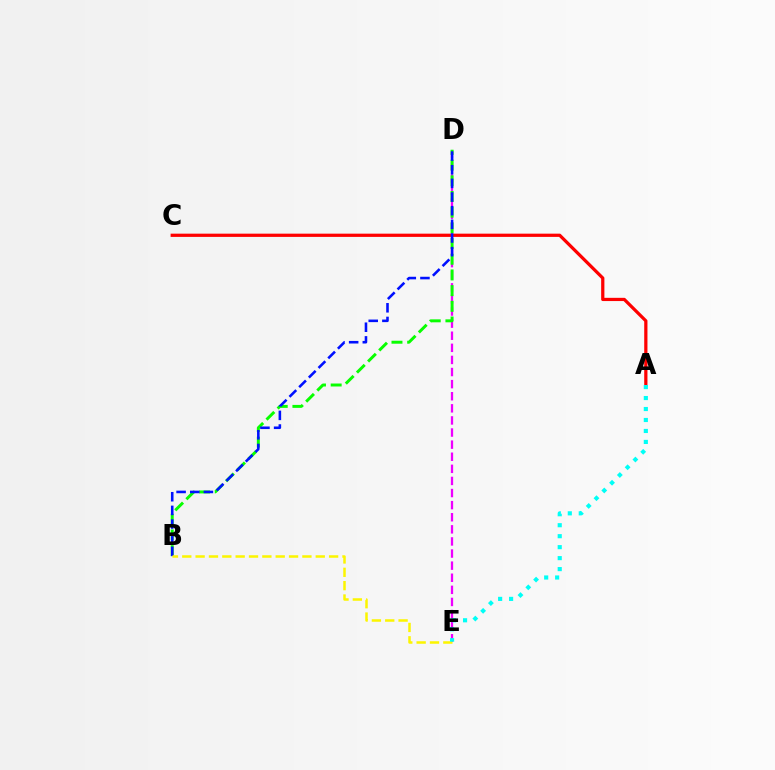{('D', 'E'): [{'color': '#ee00ff', 'line_style': 'dashed', 'thickness': 1.64}], ('B', 'D'): [{'color': '#08ff00', 'line_style': 'dashed', 'thickness': 2.13}, {'color': '#0010ff', 'line_style': 'dashed', 'thickness': 1.85}], ('A', 'C'): [{'color': '#ff0000', 'line_style': 'solid', 'thickness': 2.33}], ('B', 'E'): [{'color': '#fcf500', 'line_style': 'dashed', 'thickness': 1.81}], ('A', 'E'): [{'color': '#00fff6', 'line_style': 'dotted', 'thickness': 2.98}]}